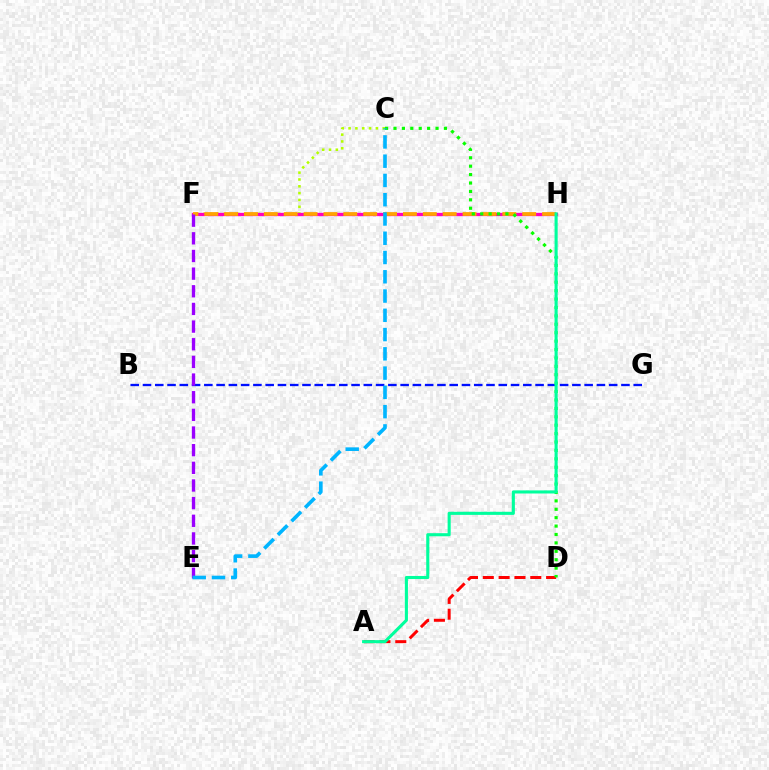{('C', 'F'): [{'color': '#b3ff00', 'line_style': 'dotted', 'thickness': 1.85}], ('F', 'H'): [{'color': '#ff00bd', 'line_style': 'solid', 'thickness': 2.37}, {'color': '#ffa500', 'line_style': 'dashed', 'thickness': 2.7}], ('A', 'D'): [{'color': '#ff0000', 'line_style': 'dashed', 'thickness': 2.15}], ('B', 'G'): [{'color': '#0010ff', 'line_style': 'dashed', 'thickness': 1.67}], ('C', 'D'): [{'color': '#08ff00', 'line_style': 'dotted', 'thickness': 2.28}], ('E', 'F'): [{'color': '#9b00ff', 'line_style': 'dashed', 'thickness': 2.4}], ('A', 'H'): [{'color': '#00ff9d', 'line_style': 'solid', 'thickness': 2.23}], ('C', 'E'): [{'color': '#00b5ff', 'line_style': 'dashed', 'thickness': 2.62}]}